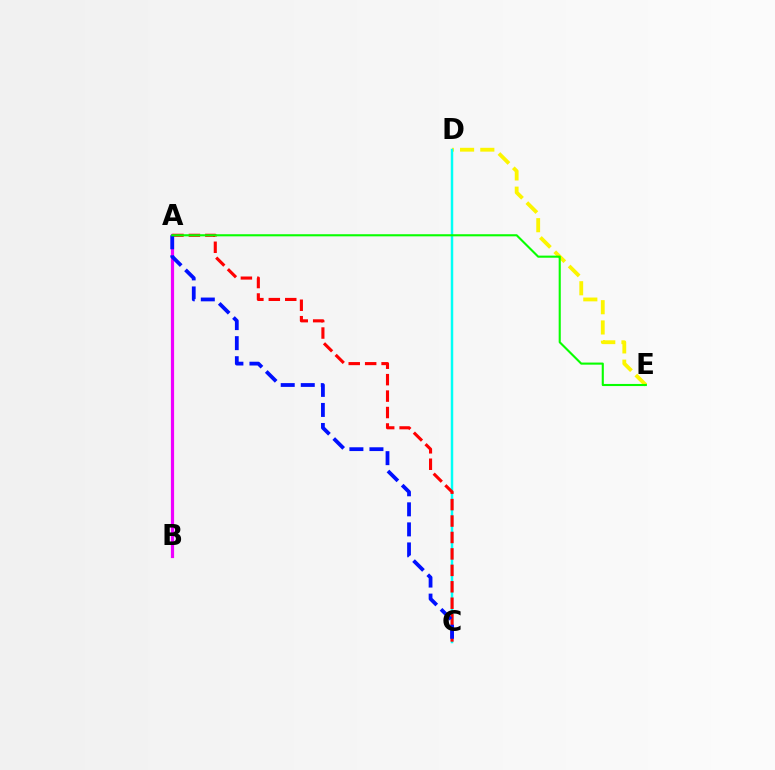{('D', 'E'): [{'color': '#fcf500', 'line_style': 'dashed', 'thickness': 2.75}], ('C', 'D'): [{'color': '#00fff6', 'line_style': 'solid', 'thickness': 1.78}], ('A', 'B'): [{'color': '#ee00ff', 'line_style': 'solid', 'thickness': 2.3}], ('A', 'C'): [{'color': '#ff0000', 'line_style': 'dashed', 'thickness': 2.23}, {'color': '#0010ff', 'line_style': 'dashed', 'thickness': 2.72}], ('A', 'E'): [{'color': '#08ff00', 'line_style': 'solid', 'thickness': 1.52}]}